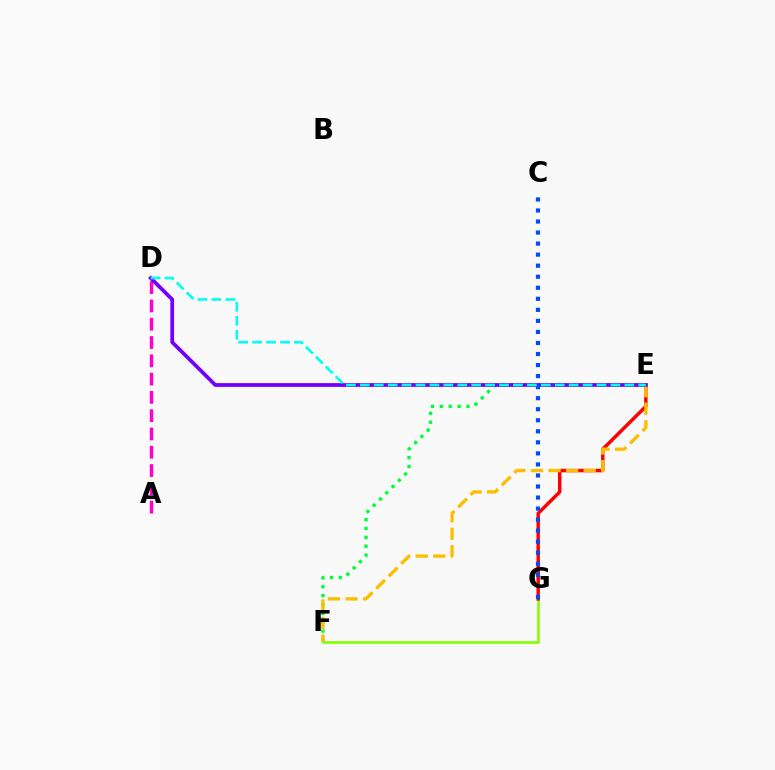{('E', 'F'): [{'color': '#00ff39', 'line_style': 'dotted', 'thickness': 2.41}, {'color': '#ffbd00', 'line_style': 'dashed', 'thickness': 2.39}], ('F', 'G'): [{'color': '#84ff00', 'line_style': 'solid', 'thickness': 1.9}], ('E', 'G'): [{'color': '#ff0000', 'line_style': 'solid', 'thickness': 2.49}], ('A', 'D'): [{'color': '#ff00cf', 'line_style': 'dashed', 'thickness': 2.48}], ('D', 'E'): [{'color': '#7200ff', 'line_style': 'solid', 'thickness': 2.69}, {'color': '#00fff6', 'line_style': 'dashed', 'thickness': 1.89}], ('C', 'G'): [{'color': '#004bff', 'line_style': 'dotted', 'thickness': 3.0}]}